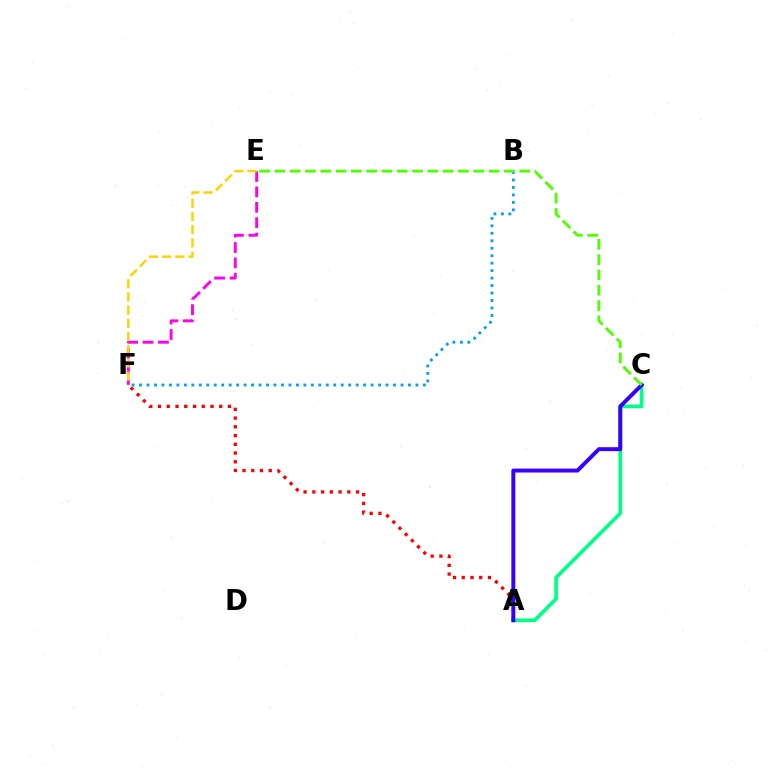{('E', 'F'): [{'color': '#ff00ed', 'line_style': 'dashed', 'thickness': 2.09}, {'color': '#ffd500', 'line_style': 'dashed', 'thickness': 1.79}], ('A', 'C'): [{'color': '#00ff86', 'line_style': 'solid', 'thickness': 2.65}, {'color': '#3700ff', 'line_style': 'solid', 'thickness': 2.84}], ('A', 'F'): [{'color': '#ff0000', 'line_style': 'dotted', 'thickness': 2.38}], ('B', 'F'): [{'color': '#009eff', 'line_style': 'dotted', 'thickness': 2.03}], ('C', 'E'): [{'color': '#4fff00', 'line_style': 'dashed', 'thickness': 2.08}]}